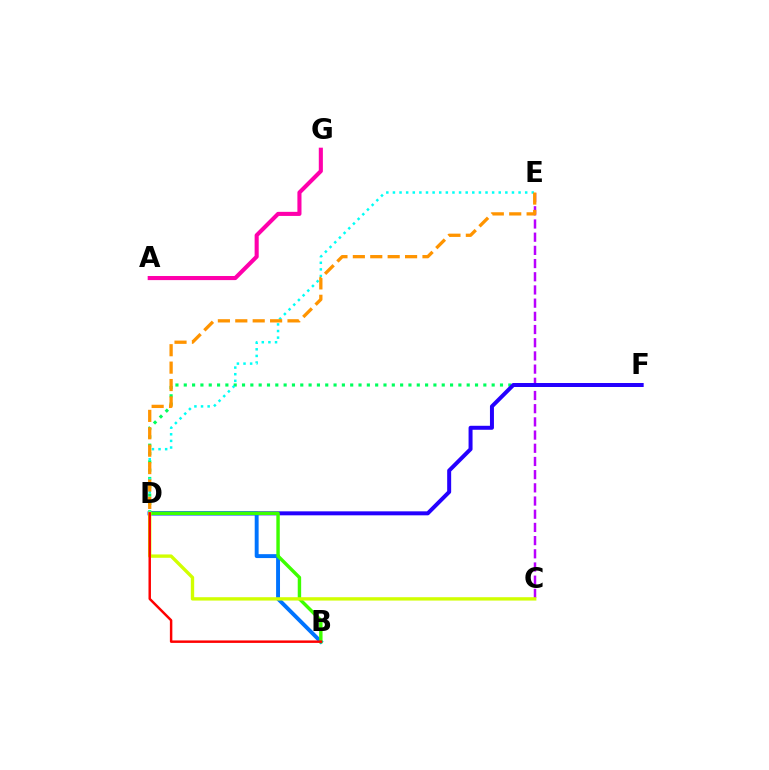{('C', 'E'): [{'color': '#b900ff', 'line_style': 'dashed', 'thickness': 1.79}], ('D', 'F'): [{'color': '#00ff5c', 'line_style': 'dotted', 'thickness': 2.26}, {'color': '#2500ff', 'line_style': 'solid', 'thickness': 2.87}], ('B', 'D'): [{'color': '#0074ff', 'line_style': 'solid', 'thickness': 2.82}, {'color': '#3dff00', 'line_style': 'solid', 'thickness': 2.46}, {'color': '#ff0000', 'line_style': 'solid', 'thickness': 1.77}], ('D', 'E'): [{'color': '#00fff6', 'line_style': 'dotted', 'thickness': 1.8}, {'color': '#ff9400', 'line_style': 'dashed', 'thickness': 2.36}], ('C', 'D'): [{'color': '#d1ff00', 'line_style': 'solid', 'thickness': 2.42}], ('A', 'G'): [{'color': '#ff00ac', 'line_style': 'solid', 'thickness': 2.94}]}